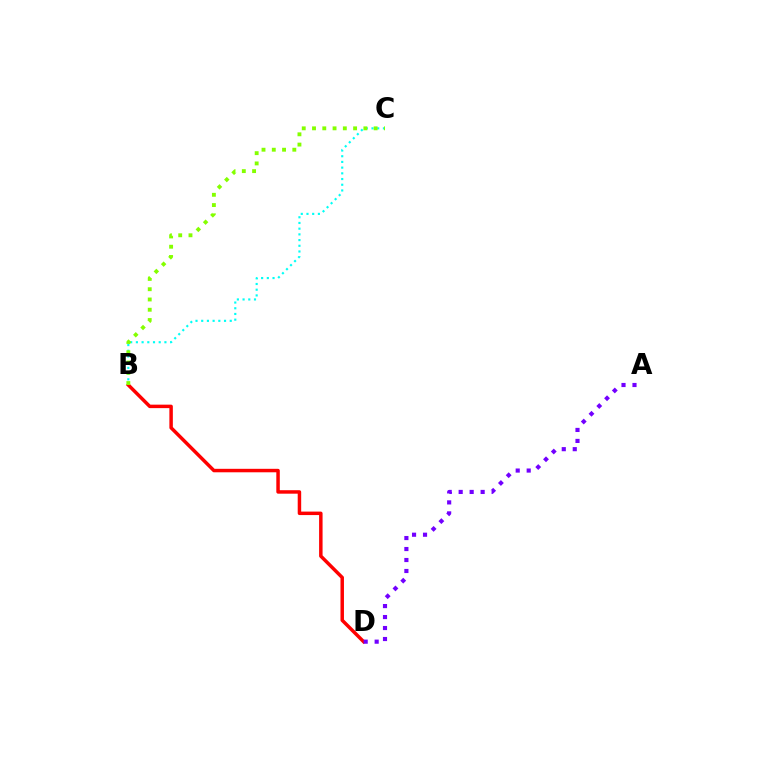{('B', 'C'): [{'color': '#00fff6', 'line_style': 'dotted', 'thickness': 1.55}, {'color': '#84ff00', 'line_style': 'dotted', 'thickness': 2.79}], ('B', 'D'): [{'color': '#ff0000', 'line_style': 'solid', 'thickness': 2.5}], ('A', 'D'): [{'color': '#7200ff', 'line_style': 'dotted', 'thickness': 2.98}]}